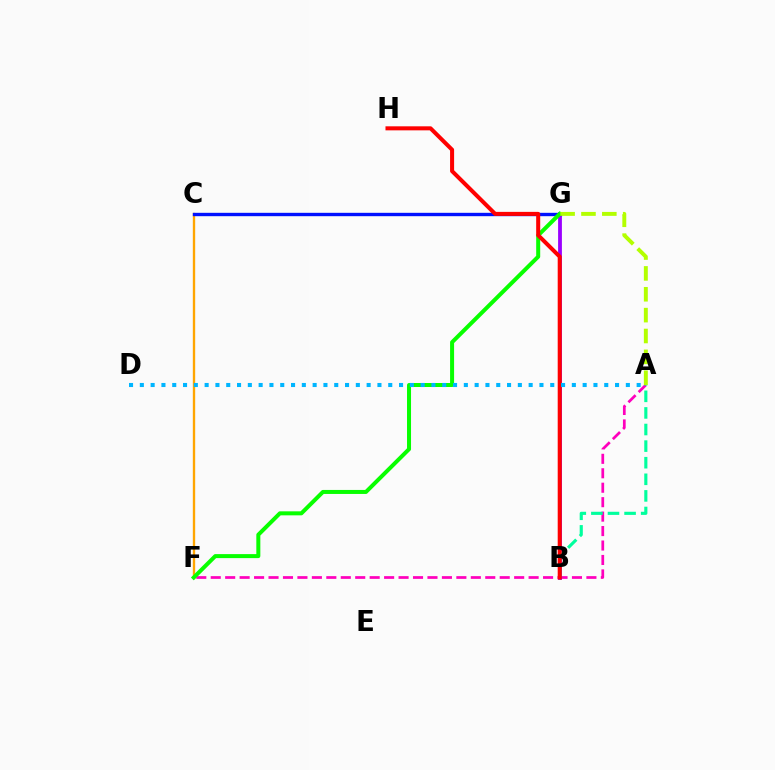{('C', 'F'): [{'color': '#ffa500', 'line_style': 'solid', 'thickness': 1.69}], ('A', 'F'): [{'color': '#ff00bd', 'line_style': 'dashed', 'thickness': 1.96}], ('B', 'G'): [{'color': '#9b00ff', 'line_style': 'solid', 'thickness': 2.74}], ('C', 'G'): [{'color': '#0010ff', 'line_style': 'solid', 'thickness': 2.43}], ('F', 'G'): [{'color': '#08ff00', 'line_style': 'solid', 'thickness': 2.88}], ('A', 'B'): [{'color': '#00ff9d', 'line_style': 'dashed', 'thickness': 2.25}], ('B', 'H'): [{'color': '#ff0000', 'line_style': 'solid', 'thickness': 2.9}], ('A', 'D'): [{'color': '#00b5ff', 'line_style': 'dotted', 'thickness': 2.93}], ('A', 'G'): [{'color': '#b3ff00', 'line_style': 'dashed', 'thickness': 2.83}]}